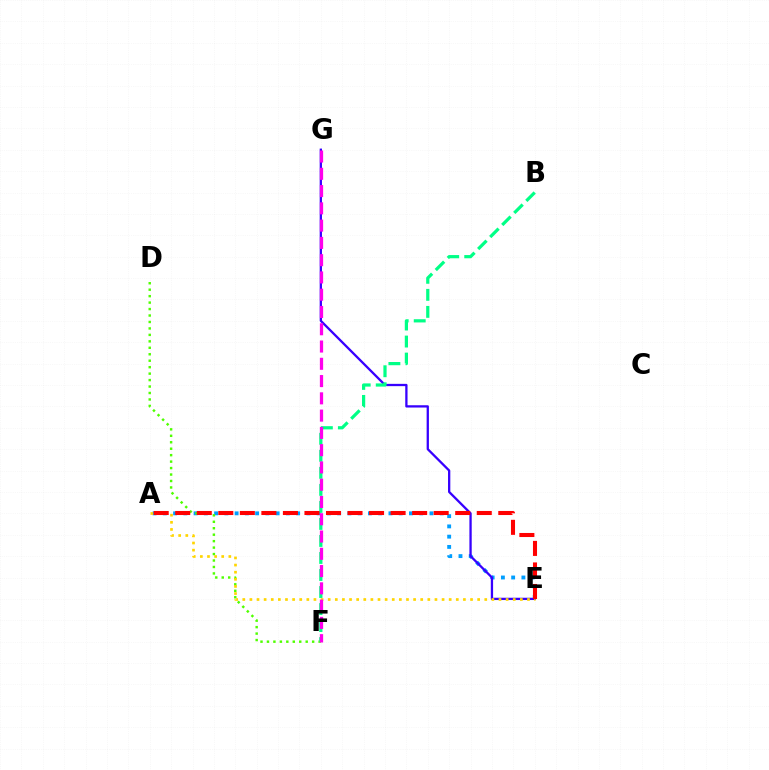{('A', 'E'): [{'color': '#009eff', 'line_style': 'dotted', 'thickness': 2.79}, {'color': '#ffd500', 'line_style': 'dotted', 'thickness': 1.93}, {'color': '#ff0000', 'line_style': 'dashed', 'thickness': 2.93}], ('D', 'F'): [{'color': '#4fff00', 'line_style': 'dotted', 'thickness': 1.75}], ('E', 'G'): [{'color': '#3700ff', 'line_style': 'solid', 'thickness': 1.65}], ('B', 'F'): [{'color': '#00ff86', 'line_style': 'dashed', 'thickness': 2.31}], ('F', 'G'): [{'color': '#ff00ed', 'line_style': 'dashed', 'thickness': 2.35}]}